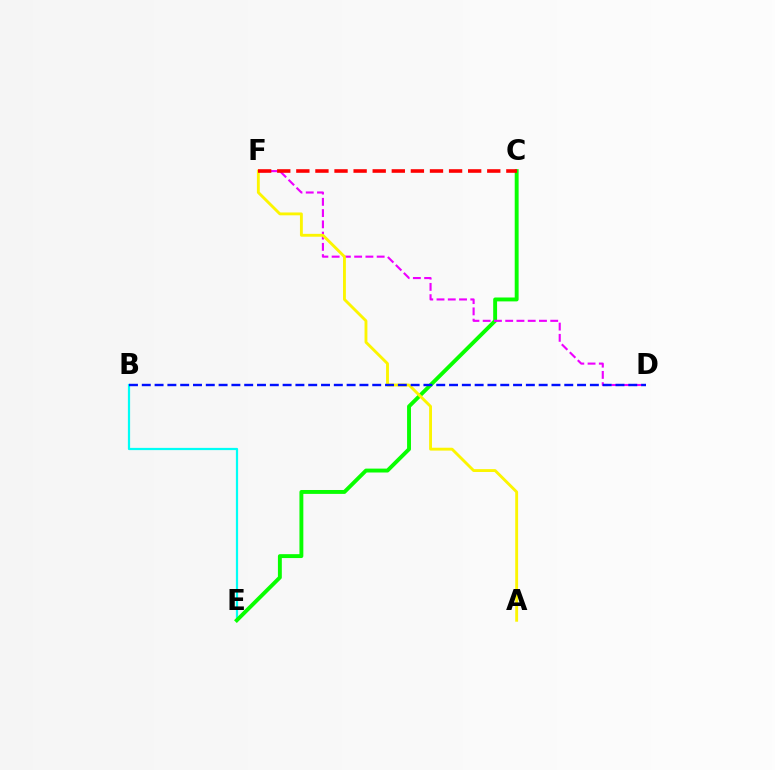{('B', 'E'): [{'color': '#00fff6', 'line_style': 'solid', 'thickness': 1.6}], ('C', 'E'): [{'color': '#08ff00', 'line_style': 'solid', 'thickness': 2.81}], ('D', 'F'): [{'color': '#ee00ff', 'line_style': 'dashed', 'thickness': 1.53}], ('A', 'F'): [{'color': '#fcf500', 'line_style': 'solid', 'thickness': 2.06}], ('C', 'F'): [{'color': '#ff0000', 'line_style': 'dashed', 'thickness': 2.59}], ('B', 'D'): [{'color': '#0010ff', 'line_style': 'dashed', 'thickness': 1.74}]}